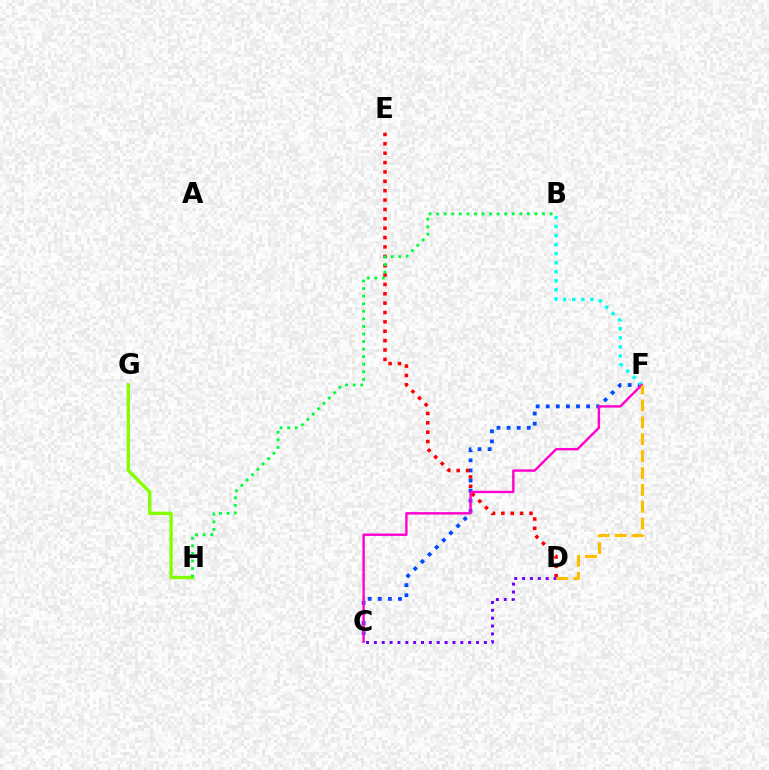{('G', 'H'): [{'color': '#84ff00', 'line_style': 'solid', 'thickness': 2.41}], ('C', 'F'): [{'color': '#004bff', 'line_style': 'dotted', 'thickness': 2.74}, {'color': '#ff00cf', 'line_style': 'solid', 'thickness': 1.73}], ('D', 'E'): [{'color': '#ff0000', 'line_style': 'dotted', 'thickness': 2.55}], ('B', 'F'): [{'color': '#00fff6', 'line_style': 'dotted', 'thickness': 2.46}], ('C', 'D'): [{'color': '#7200ff', 'line_style': 'dotted', 'thickness': 2.14}], ('B', 'H'): [{'color': '#00ff39', 'line_style': 'dotted', 'thickness': 2.06}], ('D', 'F'): [{'color': '#ffbd00', 'line_style': 'dashed', 'thickness': 2.29}]}